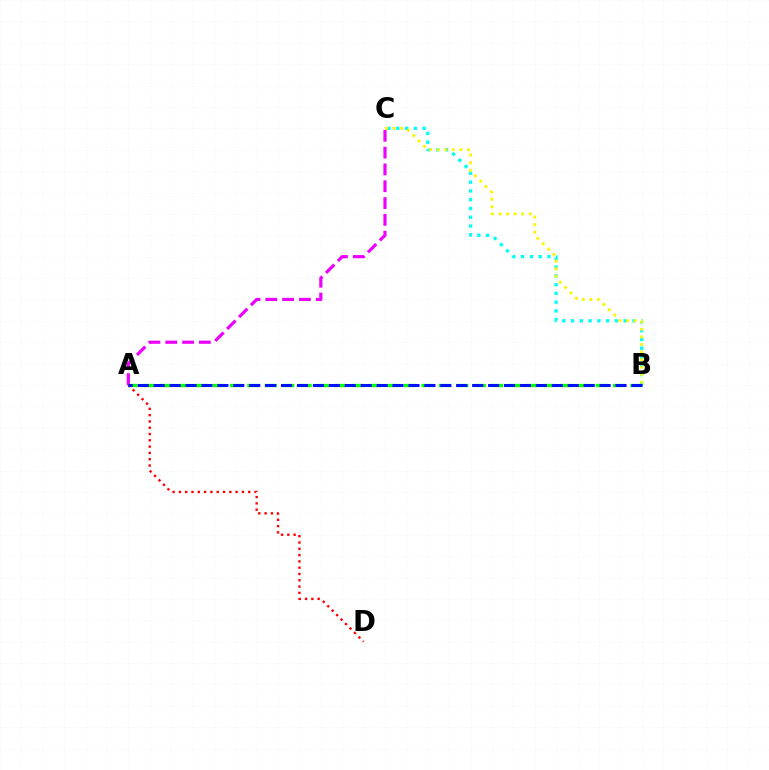{('A', 'C'): [{'color': '#ee00ff', 'line_style': 'dashed', 'thickness': 2.29}], ('B', 'C'): [{'color': '#00fff6', 'line_style': 'dotted', 'thickness': 2.38}, {'color': '#fcf500', 'line_style': 'dotted', 'thickness': 2.06}], ('A', 'B'): [{'color': '#08ff00', 'line_style': 'dashed', 'thickness': 2.37}, {'color': '#0010ff', 'line_style': 'dashed', 'thickness': 2.16}], ('A', 'D'): [{'color': '#ff0000', 'line_style': 'dotted', 'thickness': 1.71}]}